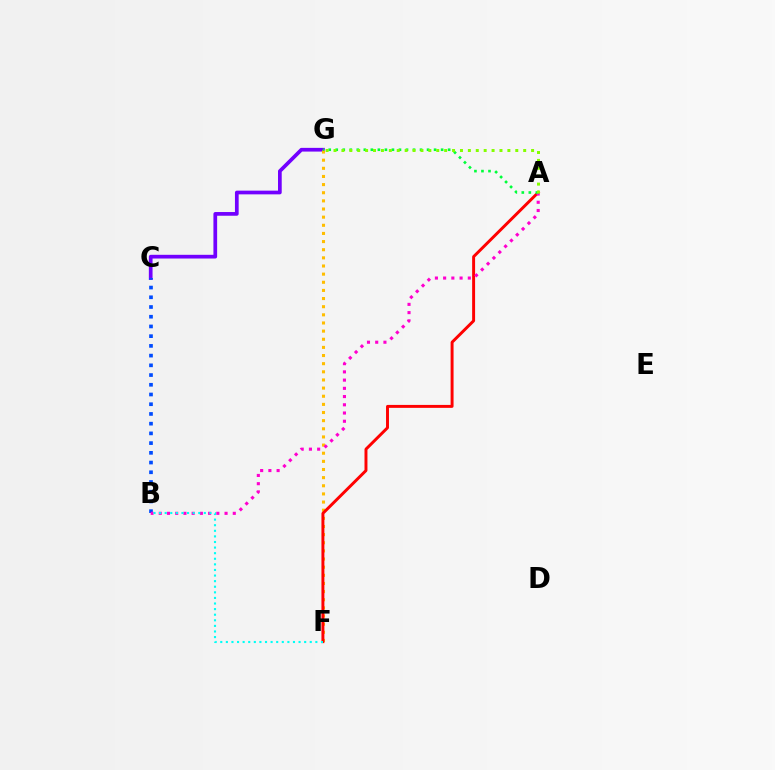{('C', 'G'): [{'color': '#7200ff', 'line_style': 'solid', 'thickness': 2.67}], ('B', 'C'): [{'color': '#004bff', 'line_style': 'dotted', 'thickness': 2.64}], ('F', 'G'): [{'color': '#ffbd00', 'line_style': 'dotted', 'thickness': 2.21}], ('A', 'F'): [{'color': '#ff0000', 'line_style': 'solid', 'thickness': 2.12}], ('A', 'B'): [{'color': '#ff00cf', 'line_style': 'dotted', 'thickness': 2.24}], ('B', 'F'): [{'color': '#00fff6', 'line_style': 'dotted', 'thickness': 1.52}], ('A', 'G'): [{'color': '#00ff39', 'line_style': 'dotted', 'thickness': 1.91}, {'color': '#84ff00', 'line_style': 'dotted', 'thickness': 2.15}]}